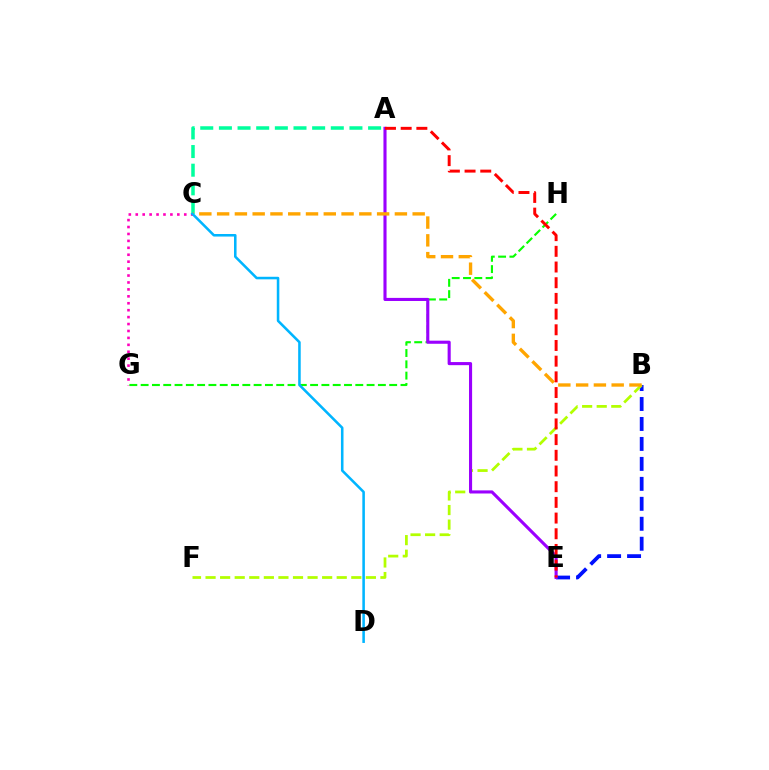{('B', 'E'): [{'color': '#0010ff', 'line_style': 'dashed', 'thickness': 2.71}], ('C', 'G'): [{'color': '#ff00bd', 'line_style': 'dotted', 'thickness': 1.88}], ('G', 'H'): [{'color': '#08ff00', 'line_style': 'dashed', 'thickness': 1.53}], ('B', 'F'): [{'color': '#b3ff00', 'line_style': 'dashed', 'thickness': 1.98}], ('A', 'C'): [{'color': '#00ff9d', 'line_style': 'dashed', 'thickness': 2.53}], ('A', 'E'): [{'color': '#9b00ff', 'line_style': 'solid', 'thickness': 2.23}, {'color': '#ff0000', 'line_style': 'dashed', 'thickness': 2.13}], ('B', 'C'): [{'color': '#ffa500', 'line_style': 'dashed', 'thickness': 2.42}], ('C', 'D'): [{'color': '#00b5ff', 'line_style': 'solid', 'thickness': 1.84}]}